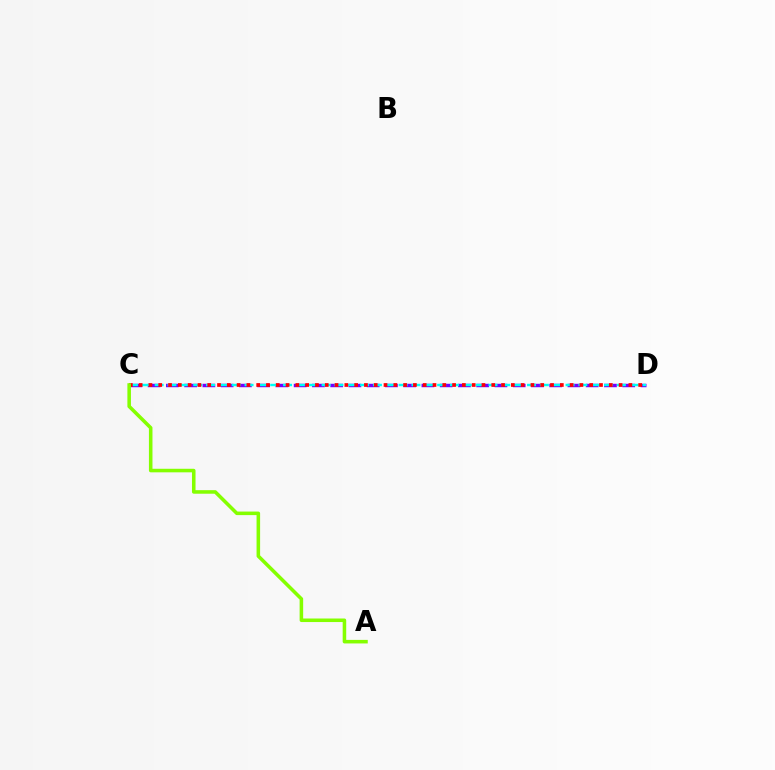{('C', 'D'): [{'color': '#7200ff', 'line_style': 'dashed', 'thickness': 2.48}, {'color': '#00fff6', 'line_style': 'dashed', 'thickness': 1.74}, {'color': '#ff0000', 'line_style': 'dotted', 'thickness': 2.66}], ('A', 'C'): [{'color': '#84ff00', 'line_style': 'solid', 'thickness': 2.55}]}